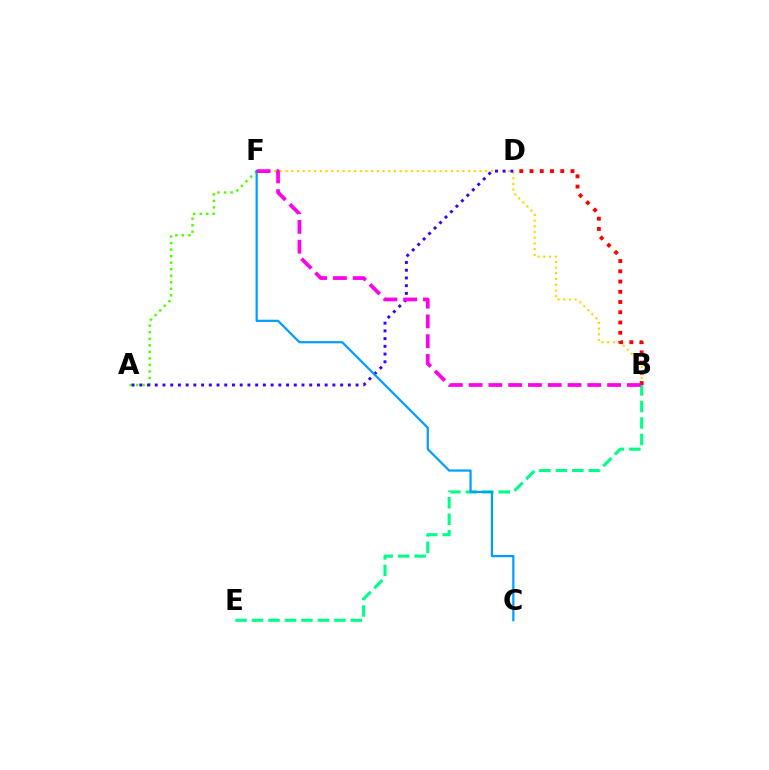{('A', 'F'): [{'color': '#4fff00', 'line_style': 'dotted', 'thickness': 1.78}], ('B', 'F'): [{'color': '#ffd500', 'line_style': 'dotted', 'thickness': 1.55}, {'color': '#ff00ed', 'line_style': 'dashed', 'thickness': 2.69}], ('A', 'D'): [{'color': '#3700ff', 'line_style': 'dotted', 'thickness': 2.1}], ('B', 'E'): [{'color': '#00ff86', 'line_style': 'dashed', 'thickness': 2.24}], ('B', 'D'): [{'color': '#ff0000', 'line_style': 'dotted', 'thickness': 2.78}], ('C', 'F'): [{'color': '#009eff', 'line_style': 'solid', 'thickness': 1.6}]}